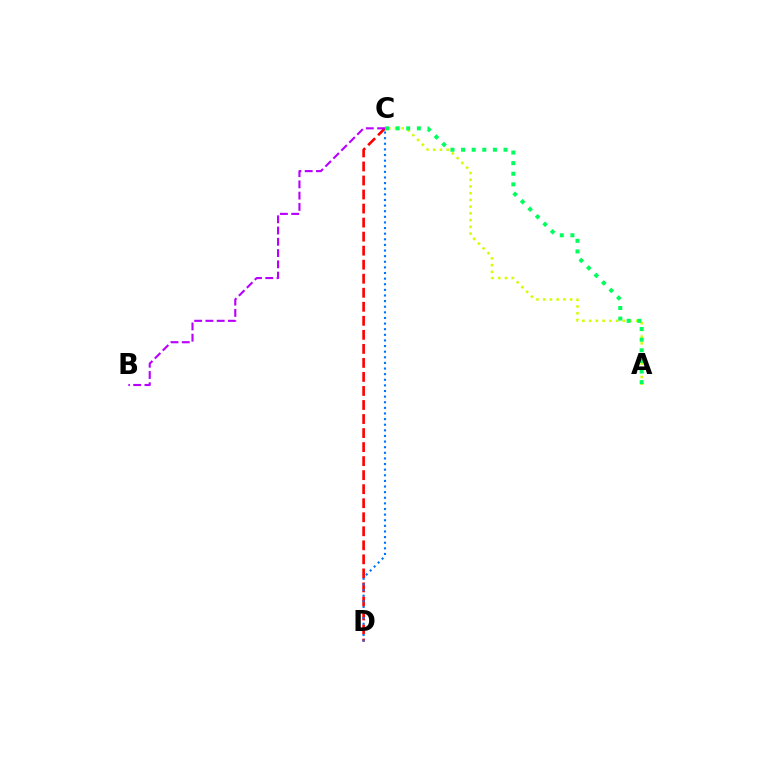{('C', 'D'): [{'color': '#ff0000', 'line_style': 'dashed', 'thickness': 1.91}, {'color': '#0074ff', 'line_style': 'dotted', 'thickness': 1.53}], ('A', 'C'): [{'color': '#d1ff00', 'line_style': 'dotted', 'thickness': 1.83}, {'color': '#00ff5c', 'line_style': 'dotted', 'thickness': 2.88}], ('B', 'C'): [{'color': '#b900ff', 'line_style': 'dashed', 'thickness': 1.53}]}